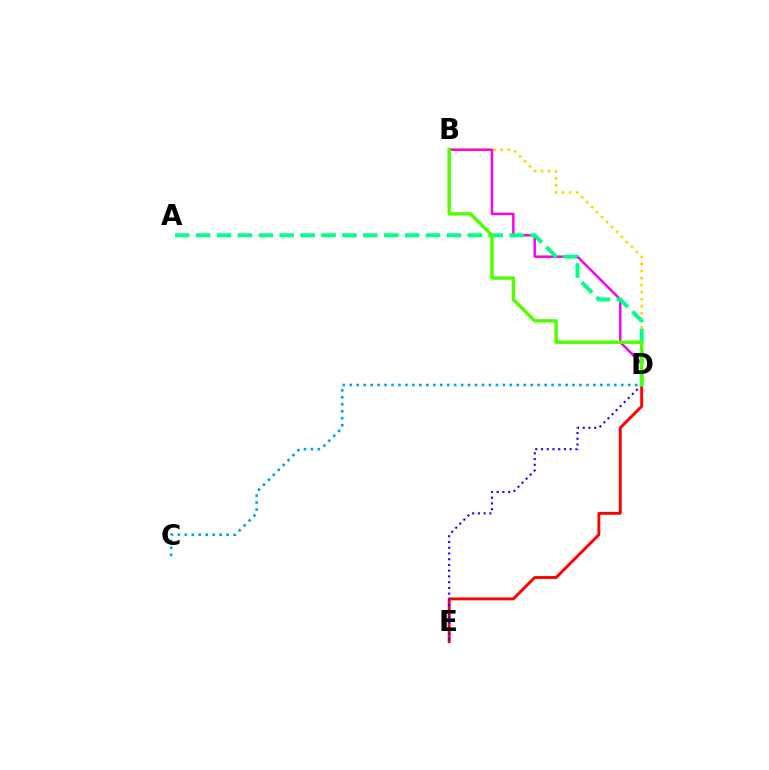{('B', 'D'): [{'color': '#ffd500', 'line_style': 'dotted', 'thickness': 1.91}, {'color': '#ff00ed', 'line_style': 'solid', 'thickness': 1.78}, {'color': '#4fff00', 'line_style': 'solid', 'thickness': 2.45}], ('D', 'E'): [{'color': '#ff0000', 'line_style': 'solid', 'thickness': 2.09}, {'color': '#3700ff', 'line_style': 'dotted', 'thickness': 1.56}], ('C', 'D'): [{'color': '#009eff', 'line_style': 'dotted', 'thickness': 1.89}], ('A', 'D'): [{'color': '#00ff86', 'line_style': 'dashed', 'thickness': 2.84}]}